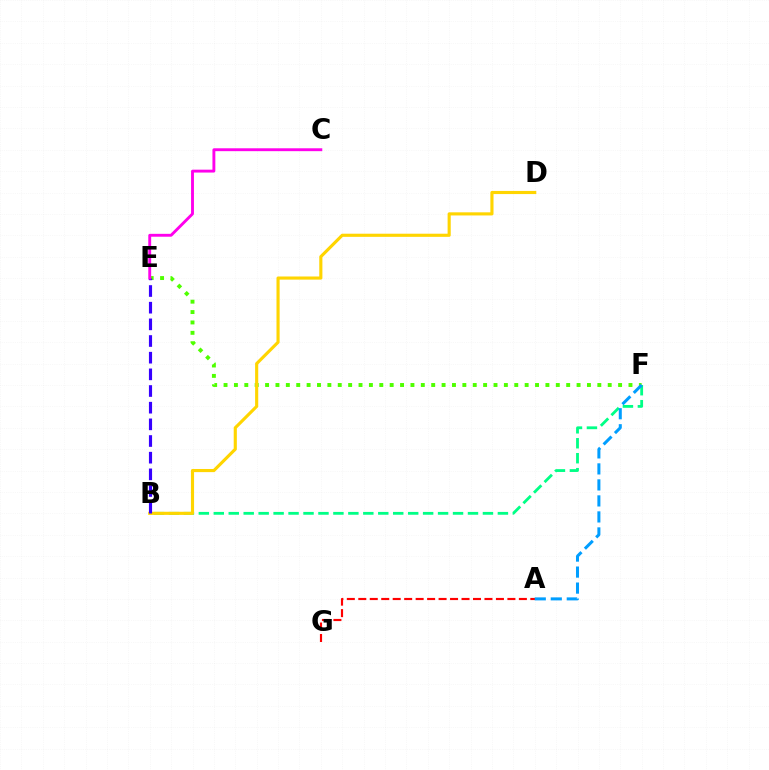{('E', 'F'): [{'color': '#4fff00', 'line_style': 'dotted', 'thickness': 2.82}], ('A', 'G'): [{'color': '#ff0000', 'line_style': 'dashed', 'thickness': 1.56}], ('B', 'F'): [{'color': '#00ff86', 'line_style': 'dashed', 'thickness': 2.03}], ('A', 'F'): [{'color': '#009eff', 'line_style': 'dashed', 'thickness': 2.17}], ('B', 'D'): [{'color': '#ffd500', 'line_style': 'solid', 'thickness': 2.25}], ('B', 'E'): [{'color': '#3700ff', 'line_style': 'dashed', 'thickness': 2.26}], ('C', 'E'): [{'color': '#ff00ed', 'line_style': 'solid', 'thickness': 2.08}]}